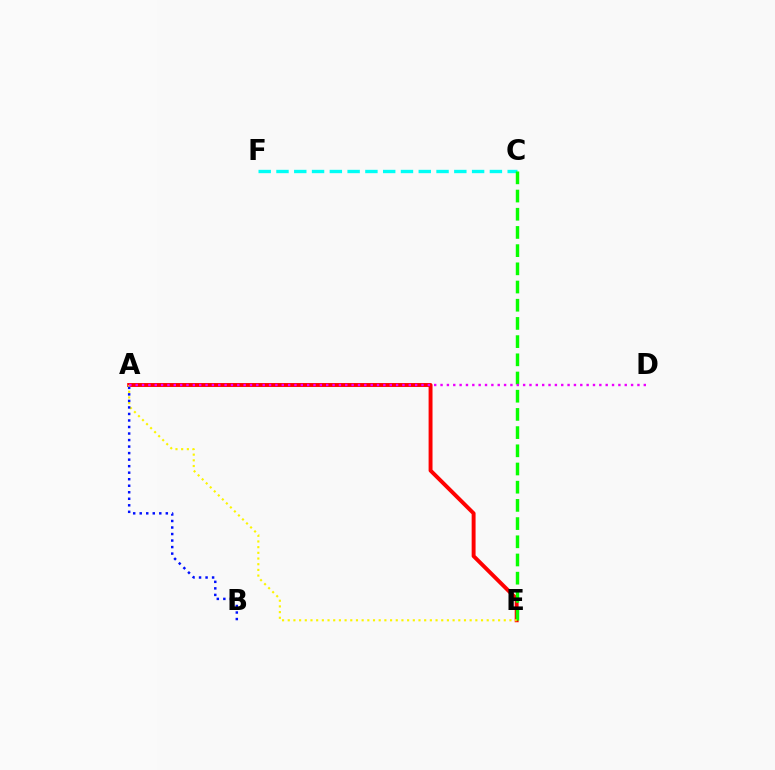{('C', 'F'): [{'color': '#00fff6', 'line_style': 'dashed', 'thickness': 2.42}], ('A', 'E'): [{'color': '#ff0000', 'line_style': 'solid', 'thickness': 2.82}, {'color': '#fcf500', 'line_style': 'dotted', 'thickness': 1.54}], ('C', 'E'): [{'color': '#08ff00', 'line_style': 'dashed', 'thickness': 2.47}], ('A', 'B'): [{'color': '#0010ff', 'line_style': 'dotted', 'thickness': 1.77}], ('A', 'D'): [{'color': '#ee00ff', 'line_style': 'dotted', 'thickness': 1.73}]}